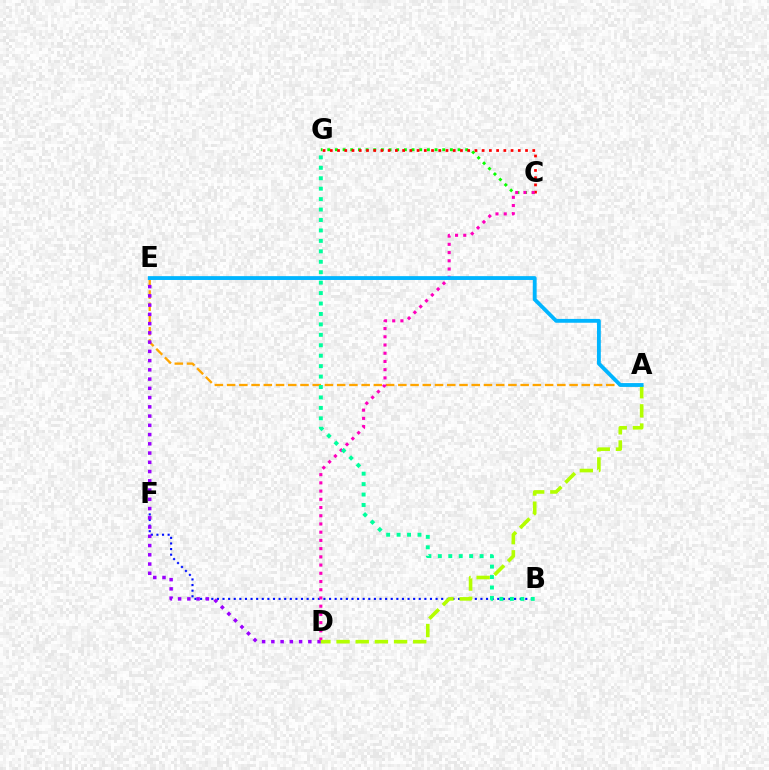{('A', 'E'): [{'color': '#ffa500', 'line_style': 'dashed', 'thickness': 1.66}, {'color': '#00b5ff', 'line_style': 'solid', 'thickness': 2.76}], ('B', 'F'): [{'color': '#0010ff', 'line_style': 'dotted', 'thickness': 1.52}], ('C', 'G'): [{'color': '#08ff00', 'line_style': 'dotted', 'thickness': 2.08}, {'color': '#ff0000', 'line_style': 'dotted', 'thickness': 1.96}], ('D', 'E'): [{'color': '#9b00ff', 'line_style': 'dotted', 'thickness': 2.51}], ('C', 'D'): [{'color': '#ff00bd', 'line_style': 'dotted', 'thickness': 2.23}], ('A', 'D'): [{'color': '#b3ff00', 'line_style': 'dashed', 'thickness': 2.6}], ('B', 'G'): [{'color': '#00ff9d', 'line_style': 'dotted', 'thickness': 2.84}]}